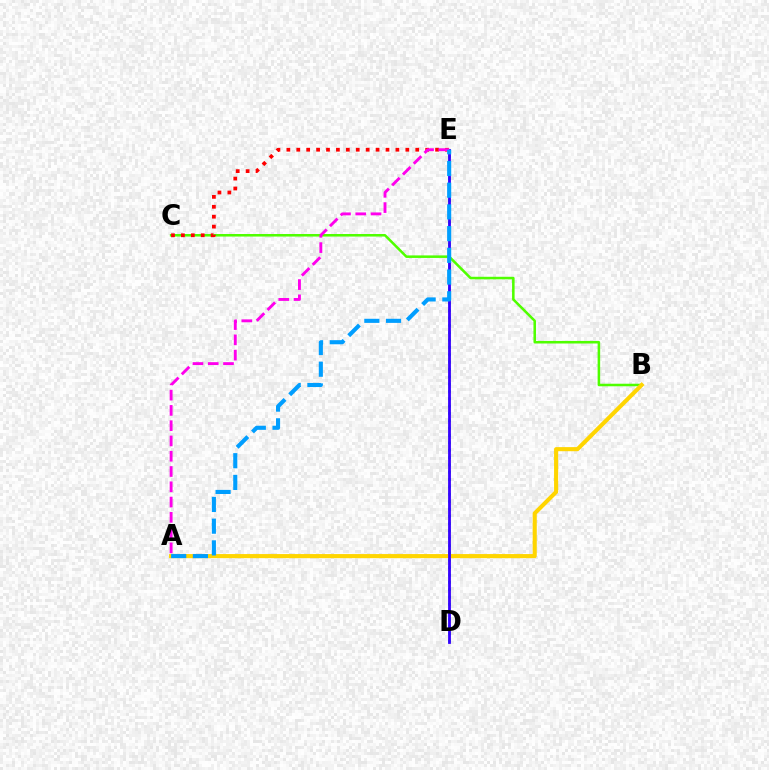{('D', 'E'): [{'color': '#00ff86', 'line_style': 'dotted', 'thickness': 2.0}, {'color': '#3700ff', 'line_style': 'solid', 'thickness': 2.02}], ('B', 'C'): [{'color': '#4fff00', 'line_style': 'solid', 'thickness': 1.83}], ('A', 'B'): [{'color': '#ffd500', 'line_style': 'solid', 'thickness': 2.94}], ('C', 'E'): [{'color': '#ff0000', 'line_style': 'dotted', 'thickness': 2.69}], ('A', 'E'): [{'color': '#ff00ed', 'line_style': 'dashed', 'thickness': 2.08}, {'color': '#009eff', 'line_style': 'dashed', 'thickness': 2.95}]}